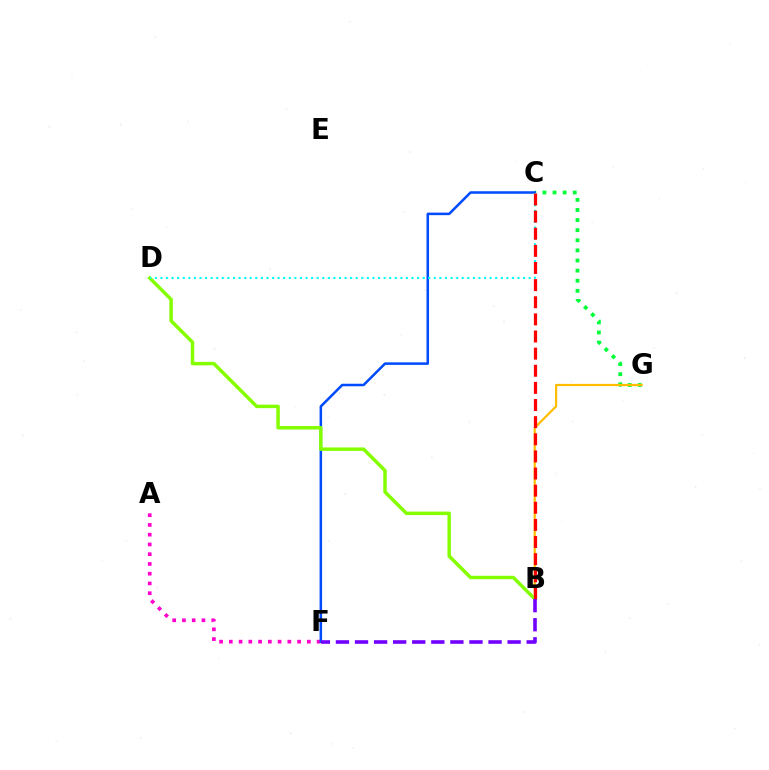{('C', 'G'): [{'color': '#00ff39', 'line_style': 'dotted', 'thickness': 2.75}], ('B', 'G'): [{'color': '#ffbd00', 'line_style': 'solid', 'thickness': 1.58}], ('A', 'F'): [{'color': '#ff00cf', 'line_style': 'dotted', 'thickness': 2.65}], ('C', 'F'): [{'color': '#004bff', 'line_style': 'solid', 'thickness': 1.82}], ('B', 'D'): [{'color': '#84ff00', 'line_style': 'solid', 'thickness': 2.5}], ('C', 'D'): [{'color': '#00fff6', 'line_style': 'dotted', 'thickness': 1.52}], ('B', 'C'): [{'color': '#ff0000', 'line_style': 'dashed', 'thickness': 2.33}], ('B', 'F'): [{'color': '#7200ff', 'line_style': 'dashed', 'thickness': 2.59}]}